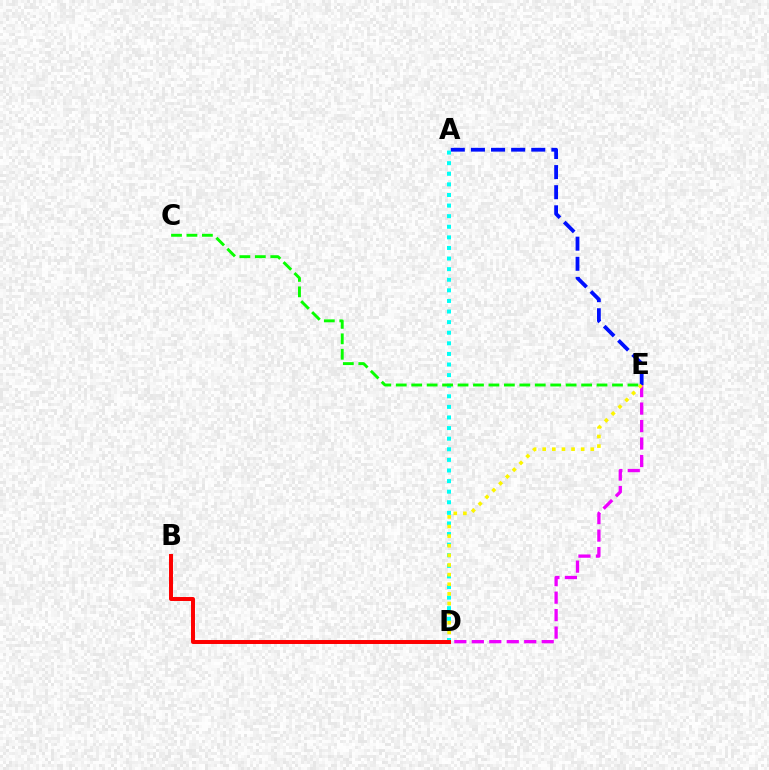{('A', 'E'): [{'color': '#0010ff', 'line_style': 'dashed', 'thickness': 2.73}], ('A', 'D'): [{'color': '#00fff6', 'line_style': 'dotted', 'thickness': 2.88}], ('D', 'E'): [{'color': '#ee00ff', 'line_style': 'dashed', 'thickness': 2.37}, {'color': '#fcf500', 'line_style': 'dotted', 'thickness': 2.62}], ('B', 'D'): [{'color': '#ff0000', 'line_style': 'solid', 'thickness': 2.86}], ('C', 'E'): [{'color': '#08ff00', 'line_style': 'dashed', 'thickness': 2.1}]}